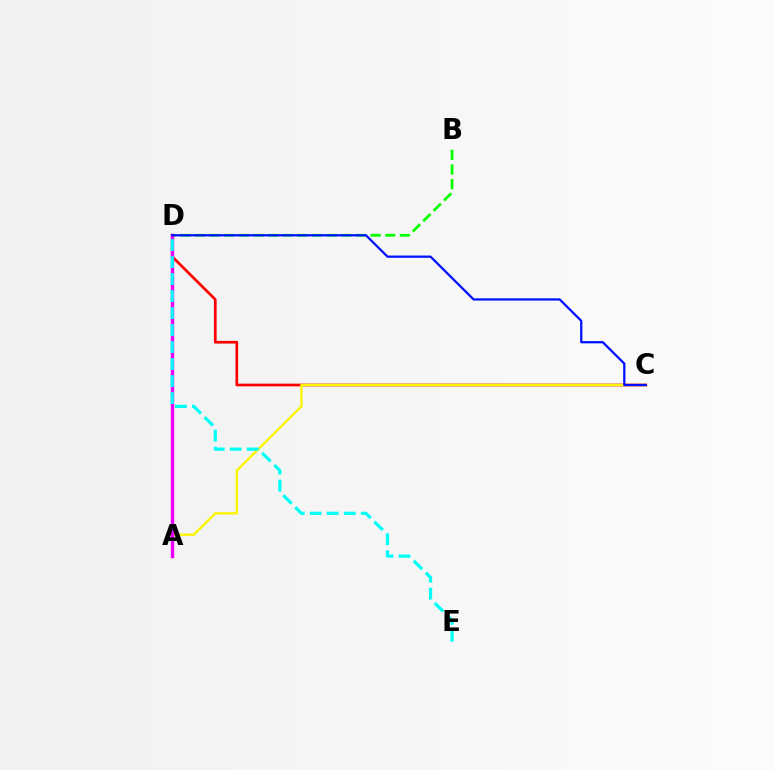{('C', 'D'): [{'color': '#ff0000', 'line_style': 'solid', 'thickness': 1.94}, {'color': '#0010ff', 'line_style': 'solid', 'thickness': 1.62}], ('B', 'D'): [{'color': '#08ff00', 'line_style': 'dashed', 'thickness': 1.99}], ('A', 'C'): [{'color': '#fcf500', 'line_style': 'solid', 'thickness': 1.68}], ('A', 'D'): [{'color': '#ee00ff', 'line_style': 'solid', 'thickness': 2.44}], ('D', 'E'): [{'color': '#00fff6', 'line_style': 'dashed', 'thickness': 2.31}]}